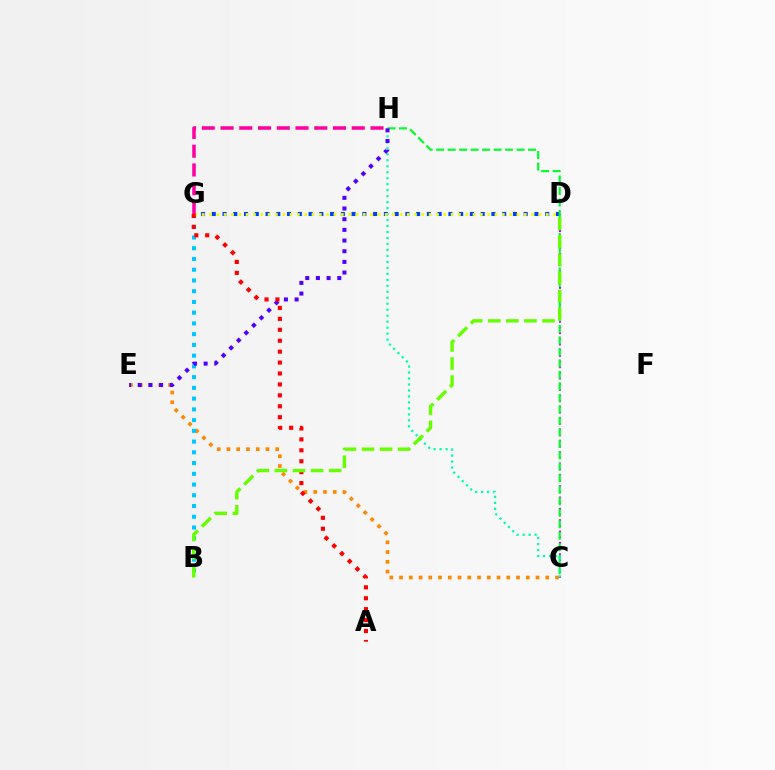{('C', 'D'): [{'color': '#d600ff', 'line_style': 'dotted', 'thickness': 1.54}], ('D', 'G'): [{'color': '#003fff', 'line_style': 'dotted', 'thickness': 2.92}, {'color': '#eeff00', 'line_style': 'dotted', 'thickness': 1.99}], ('C', 'E'): [{'color': '#ff8800', 'line_style': 'dotted', 'thickness': 2.65}], ('C', 'H'): [{'color': '#00ff27', 'line_style': 'dashed', 'thickness': 1.56}, {'color': '#00ffaf', 'line_style': 'dotted', 'thickness': 1.62}], ('B', 'G'): [{'color': '#00c7ff', 'line_style': 'dotted', 'thickness': 2.92}], ('E', 'H'): [{'color': '#4f00ff', 'line_style': 'dotted', 'thickness': 2.9}], ('G', 'H'): [{'color': '#ff00a0', 'line_style': 'dashed', 'thickness': 2.55}], ('A', 'G'): [{'color': '#ff0000', 'line_style': 'dotted', 'thickness': 2.97}], ('B', 'D'): [{'color': '#66ff00', 'line_style': 'dashed', 'thickness': 2.46}]}